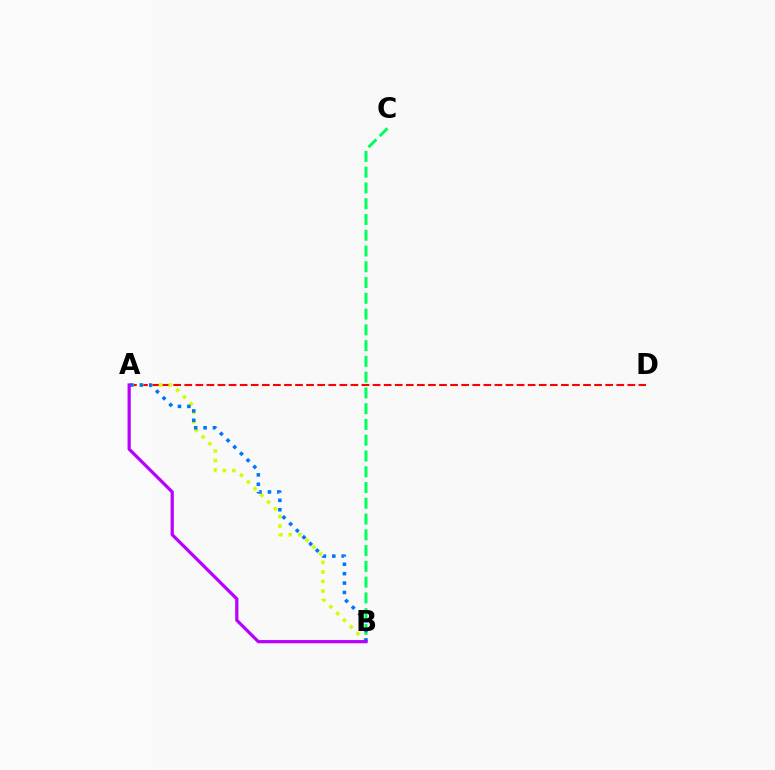{('A', 'D'): [{'color': '#ff0000', 'line_style': 'dashed', 'thickness': 1.5}], ('B', 'C'): [{'color': '#00ff5c', 'line_style': 'dashed', 'thickness': 2.14}], ('A', 'B'): [{'color': '#d1ff00', 'line_style': 'dotted', 'thickness': 2.59}, {'color': '#0074ff', 'line_style': 'dotted', 'thickness': 2.55}, {'color': '#b900ff', 'line_style': 'solid', 'thickness': 2.32}]}